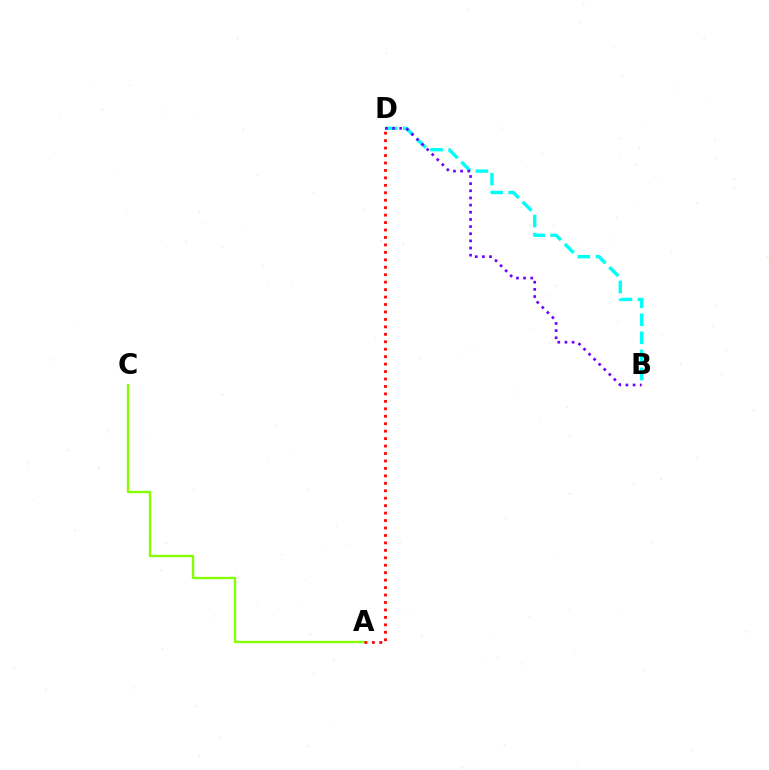{('A', 'C'): [{'color': '#84ff00', 'line_style': 'solid', 'thickness': 1.66}], ('B', 'D'): [{'color': '#00fff6', 'line_style': 'dashed', 'thickness': 2.45}, {'color': '#7200ff', 'line_style': 'dotted', 'thickness': 1.94}], ('A', 'D'): [{'color': '#ff0000', 'line_style': 'dotted', 'thickness': 2.02}]}